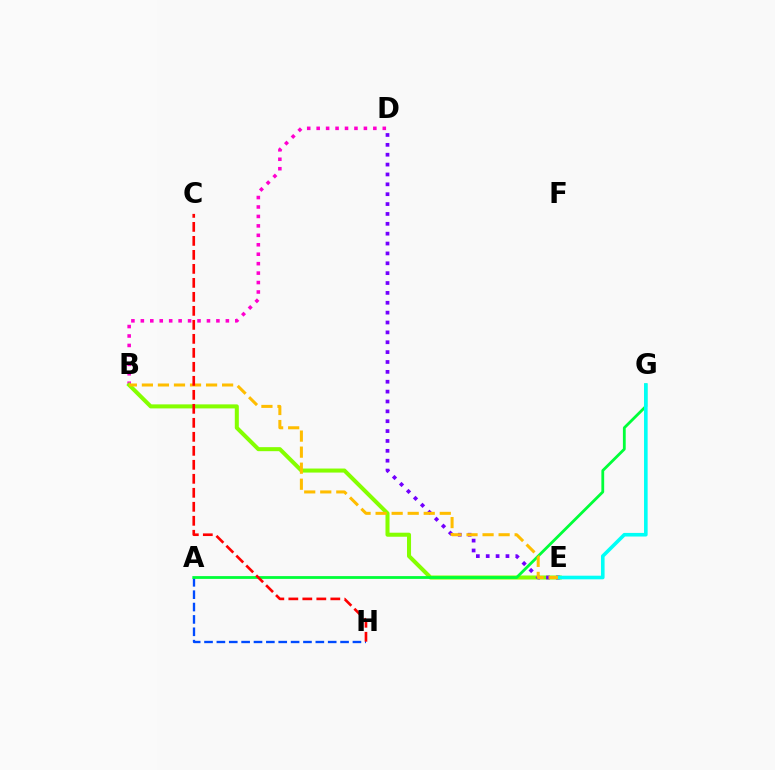{('B', 'D'): [{'color': '#ff00cf', 'line_style': 'dotted', 'thickness': 2.57}], ('B', 'E'): [{'color': '#84ff00', 'line_style': 'solid', 'thickness': 2.9}, {'color': '#ffbd00', 'line_style': 'dashed', 'thickness': 2.18}], ('A', 'H'): [{'color': '#004bff', 'line_style': 'dashed', 'thickness': 1.68}], ('D', 'E'): [{'color': '#7200ff', 'line_style': 'dotted', 'thickness': 2.68}], ('A', 'G'): [{'color': '#00ff39', 'line_style': 'solid', 'thickness': 2.02}], ('C', 'H'): [{'color': '#ff0000', 'line_style': 'dashed', 'thickness': 1.9}], ('E', 'G'): [{'color': '#00fff6', 'line_style': 'solid', 'thickness': 2.6}]}